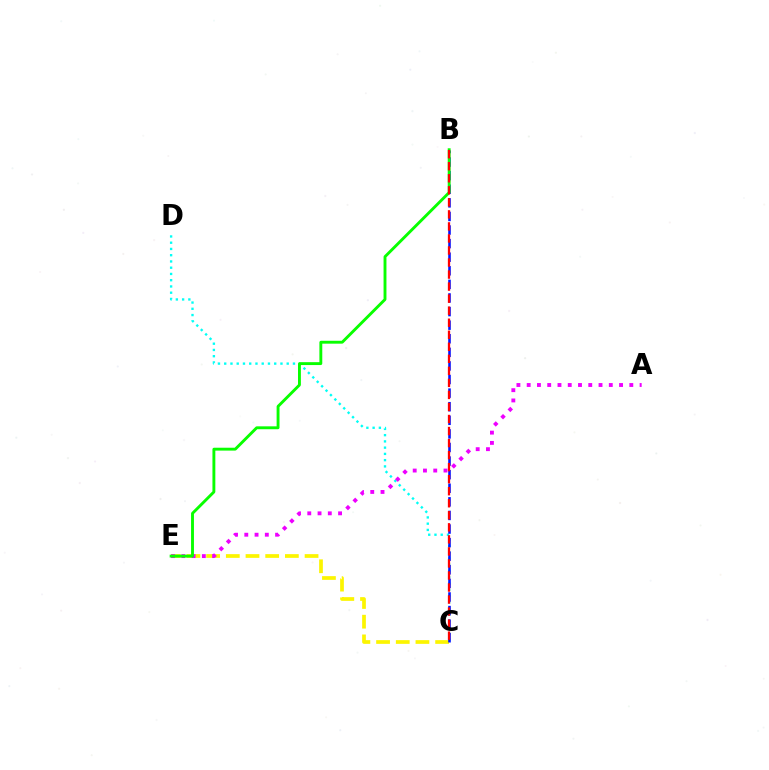{('C', 'D'): [{'color': '#00fff6', 'line_style': 'dotted', 'thickness': 1.7}], ('C', 'E'): [{'color': '#fcf500', 'line_style': 'dashed', 'thickness': 2.67}], ('A', 'E'): [{'color': '#ee00ff', 'line_style': 'dotted', 'thickness': 2.79}], ('B', 'C'): [{'color': '#0010ff', 'line_style': 'dashed', 'thickness': 1.85}, {'color': '#ff0000', 'line_style': 'dashed', 'thickness': 1.64}], ('B', 'E'): [{'color': '#08ff00', 'line_style': 'solid', 'thickness': 2.08}]}